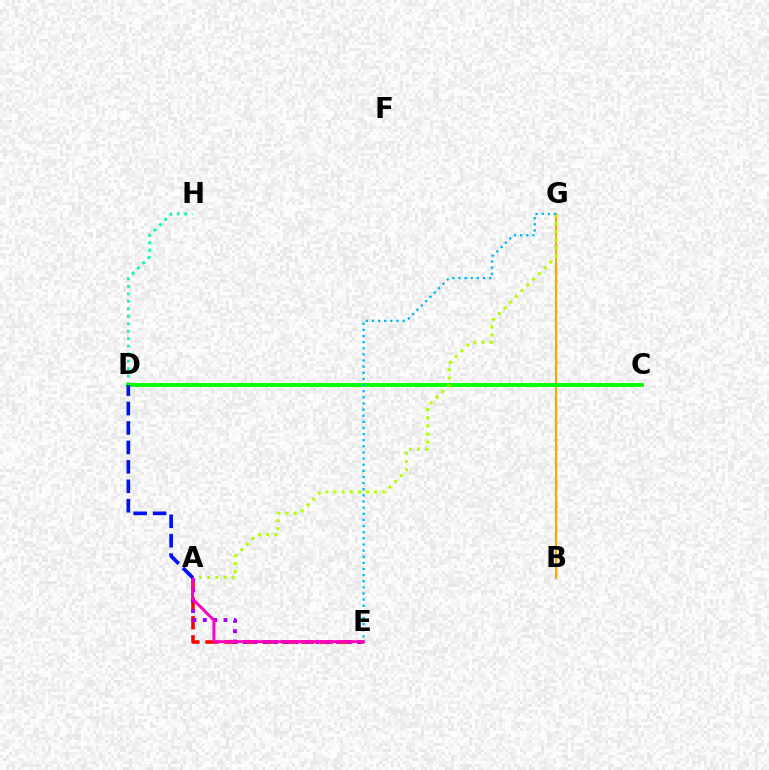{('A', 'E'): [{'color': '#ff0000', 'line_style': 'dashed', 'thickness': 2.59}, {'color': '#9b00ff', 'line_style': 'dotted', 'thickness': 2.81}, {'color': '#ff00bd', 'line_style': 'solid', 'thickness': 2.09}], ('D', 'H'): [{'color': '#00ff9d', 'line_style': 'dotted', 'thickness': 2.03}], ('B', 'G'): [{'color': '#ffa500', 'line_style': 'solid', 'thickness': 1.59}], ('C', 'D'): [{'color': '#08ff00', 'line_style': 'solid', 'thickness': 2.79}], ('A', 'G'): [{'color': '#b3ff00', 'line_style': 'dotted', 'thickness': 2.21}], ('A', 'D'): [{'color': '#0010ff', 'line_style': 'dashed', 'thickness': 2.64}], ('E', 'G'): [{'color': '#00b5ff', 'line_style': 'dotted', 'thickness': 1.67}]}